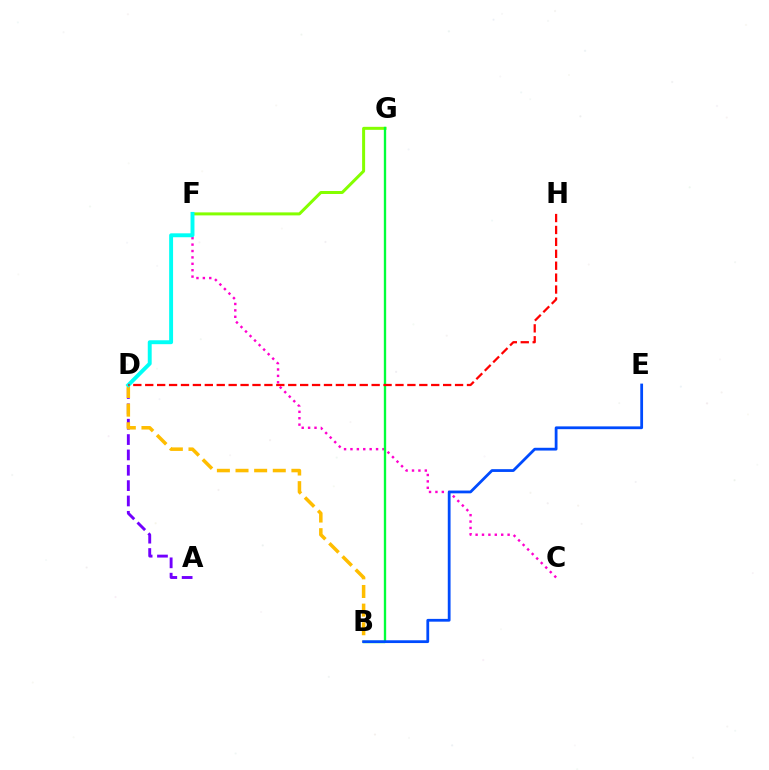{('C', 'F'): [{'color': '#ff00cf', 'line_style': 'dotted', 'thickness': 1.74}], ('A', 'D'): [{'color': '#7200ff', 'line_style': 'dashed', 'thickness': 2.09}], ('F', 'G'): [{'color': '#84ff00', 'line_style': 'solid', 'thickness': 2.16}], ('B', 'G'): [{'color': '#00ff39', 'line_style': 'solid', 'thickness': 1.69}], ('B', 'D'): [{'color': '#ffbd00', 'line_style': 'dashed', 'thickness': 2.53}], ('D', 'F'): [{'color': '#00fff6', 'line_style': 'solid', 'thickness': 2.82}], ('B', 'E'): [{'color': '#004bff', 'line_style': 'solid', 'thickness': 2.0}], ('D', 'H'): [{'color': '#ff0000', 'line_style': 'dashed', 'thickness': 1.62}]}